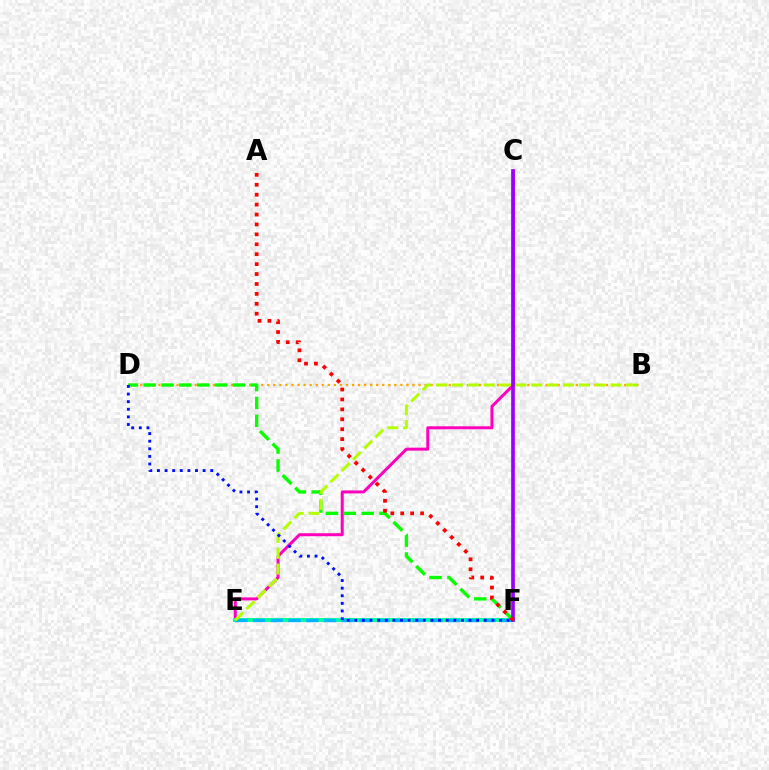{('C', 'E'): [{'color': '#ff00bd', 'line_style': 'solid', 'thickness': 2.16}], ('B', 'D'): [{'color': '#ffa500', 'line_style': 'dotted', 'thickness': 1.64}], ('E', 'F'): [{'color': '#00ff9d', 'line_style': 'solid', 'thickness': 2.82}, {'color': '#00b5ff', 'line_style': 'dashed', 'thickness': 2.41}], ('D', 'F'): [{'color': '#08ff00', 'line_style': 'dashed', 'thickness': 2.42}, {'color': '#0010ff', 'line_style': 'dotted', 'thickness': 2.07}], ('B', 'E'): [{'color': '#b3ff00', 'line_style': 'dashed', 'thickness': 2.15}], ('C', 'F'): [{'color': '#9b00ff', 'line_style': 'solid', 'thickness': 2.65}], ('A', 'F'): [{'color': '#ff0000', 'line_style': 'dotted', 'thickness': 2.7}]}